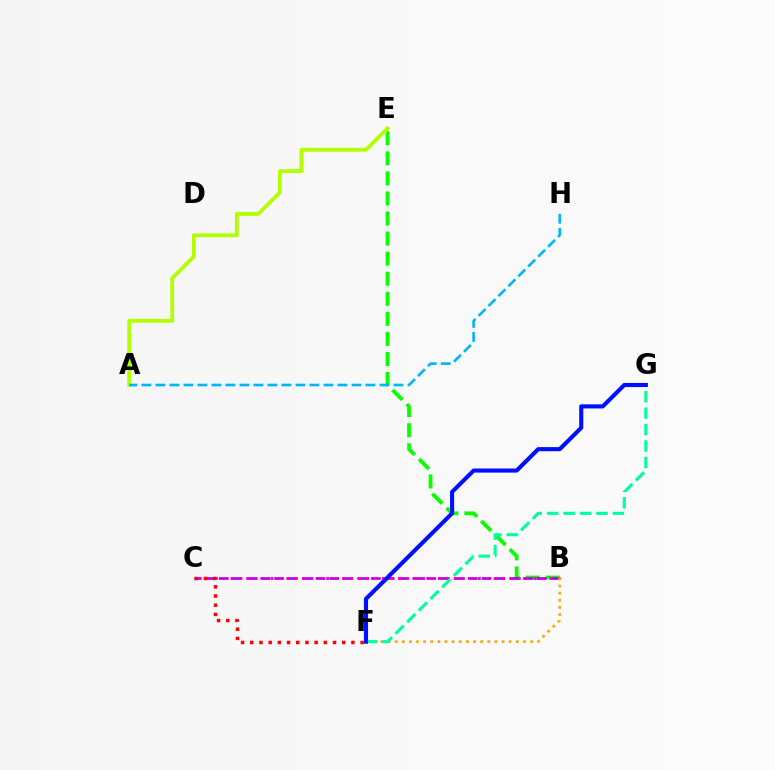{('B', 'E'): [{'color': '#08ff00', 'line_style': 'dashed', 'thickness': 2.72}], ('B', 'C'): [{'color': '#9b00ff', 'line_style': 'dashed', 'thickness': 1.88}, {'color': '#ff00bd', 'line_style': 'dotted', 'thickness': 2.17}], ('B', 'F'): [{'color': '#ffa500', 'line_style': 'dotted', 'thickness': 1.94}], ('F', 'G'): [{'color': '#00ff9d', 'line_style': 'dashed', 'thickness': 2.23}, {'color': '#0010ff', 'line_style': 'solid', 'thickness': 2.96}], ('A', 'E'): [{'color': '#b3ff00', 'line_style': 'solid', 'thickness': 2.75}], ('A', 'H'): [{'color': '#00b5ff', 'line_style': 'dashed', 'thickness': 1.9}], ('C', 'F'): [{'color': '#ff0000', 'line_style': 'dotted', 'thickness': 2.5}]}